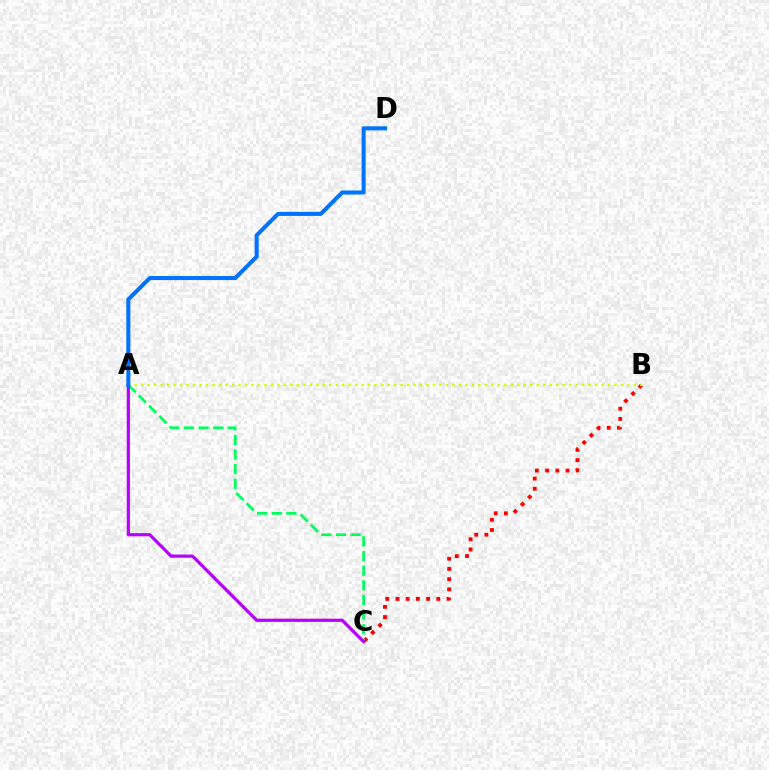{('B', 'C'): [{'color': '#ff0000', 'line_style': 'dotted', 'thickness': 2.77}], ('A', 'C'): [{'color': '#00ff5c', 'line_style': 'dashed', 'thickness': 1.99}, {'color': '#b900ff', 'line_style': 'solid', 'thickness': 2.31}], ('A', 'B'): [{'color': '#d1ff00', 'line_style': 'dotted', 'thickness': 1.76}], ('A', 'D'): [{'color': '#0074ff', 'line_style': 'solid', 'thickness': 2.92}]}